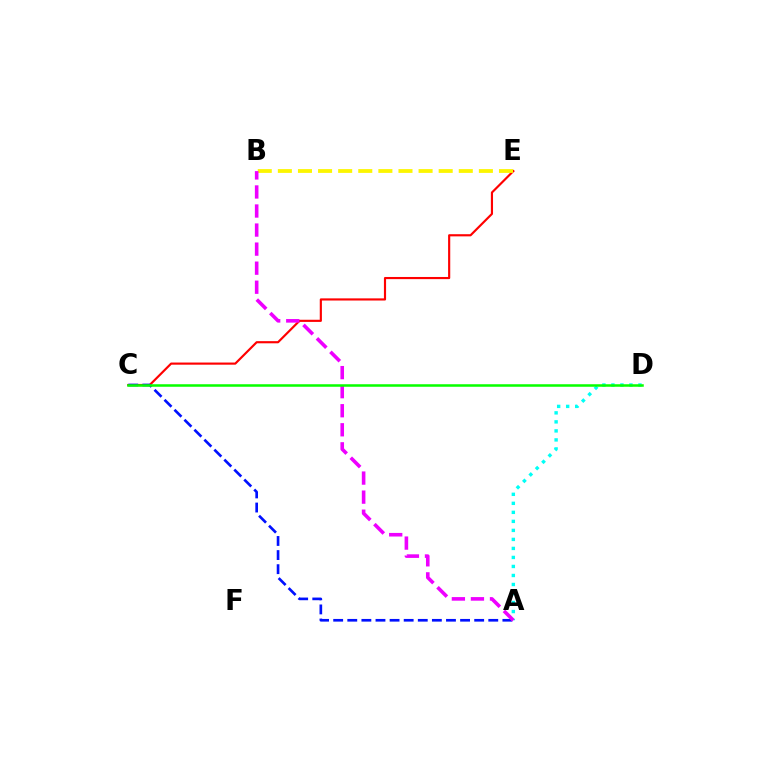{('C', 'E'): [{'color': '#ff0000', 'line_style': 'solid', 'thickness': 1.55}], ('A', 'D'): [{'color': '#00fff6', 'line_style': 'dotted', 'thickness': 2.45}], ('A', 'C'): [{'color': '#0010ff', 'line_style': 'dashed', 'thickness': 1.92}], ('B', 'E'): [{'color': '#fcf500', 'line_style': 'dashed', 'thickness': 2.73}], ('A', 'B'): [{'color': '#ee00ff', 'line_style': 'dashed', 'thickness': 2.59}], ('C', 'D'): [{'color': '#08ff00', 'line_style': 'solid', 'thickness': 1.82}]}